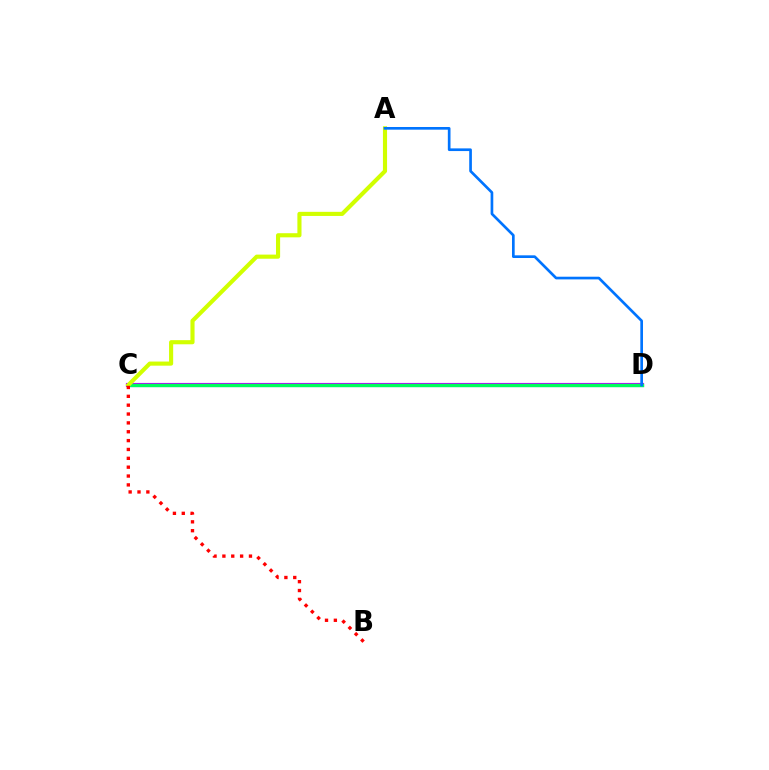{('C', 'D'): [{'color': '#b900ff', 'line_style': 'solid', 'thickness': 2.98}, {'color': '#00ff5c', 'line_style': 'solid', 'thickness': 2.39}], ('A', 'C'): [{'color': '#d1ff00', 'line_style': 'solid', 'thickness': 2.97}], ('A', 'D'): [{'color': '#0074ff', 'line_style': 'solid', 'thickness': 1.93}], ('B', 'C'): [{'color': '#ff0000', 'line_style': 'dotted', 'thickness': 2.41}]}